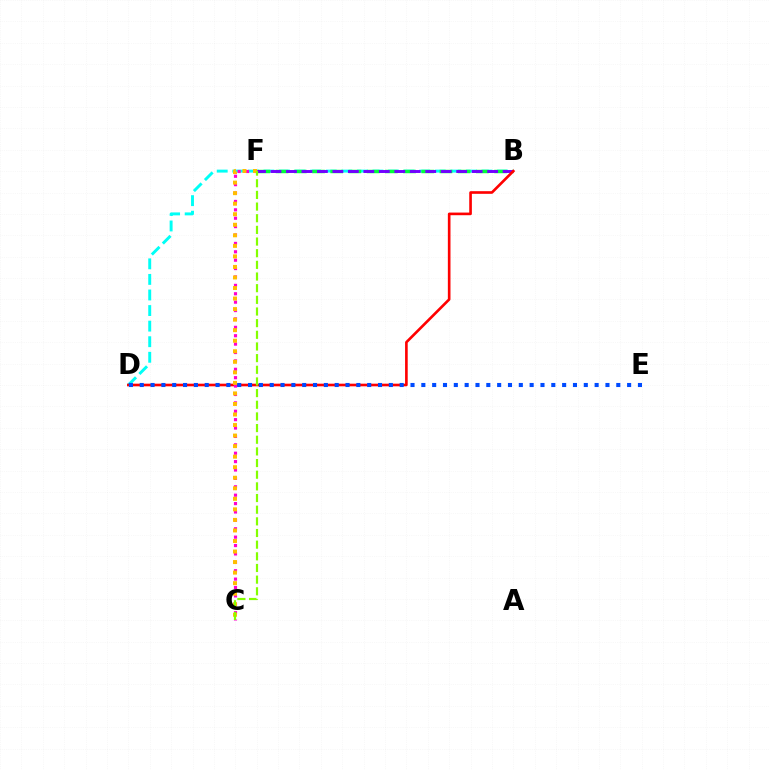{('B', 'D'): [{'color': '#00fff6', 'line_style': 'dashed', 'thickness': 2.12}, {'color': '#ff0000', 'line_style': 'solid', 'thickness': 1.9}], ('B', 'F'): [{'color': '#00ff39', 'line_style': 'dashed', 'thickness': 2.47}, {'color': '#7200ff', 'line_style': 'dashed', 'thickness': 2.1}], ('C', 'F'): [{'color': '#ff00cf', 'line_style': 'dotted', 'thickness': 2.28}, {'color': '#ffbd00', 'line_style': 'dotted', 'thickness': 2.86}, {'color': '#84ff00', 'line_style': 'dashed', 'thickness': 1.58}], ('D', 'E'): [{'color': '#004bff', 'line_style': 'dotted', 'thickness': 2.94}]}